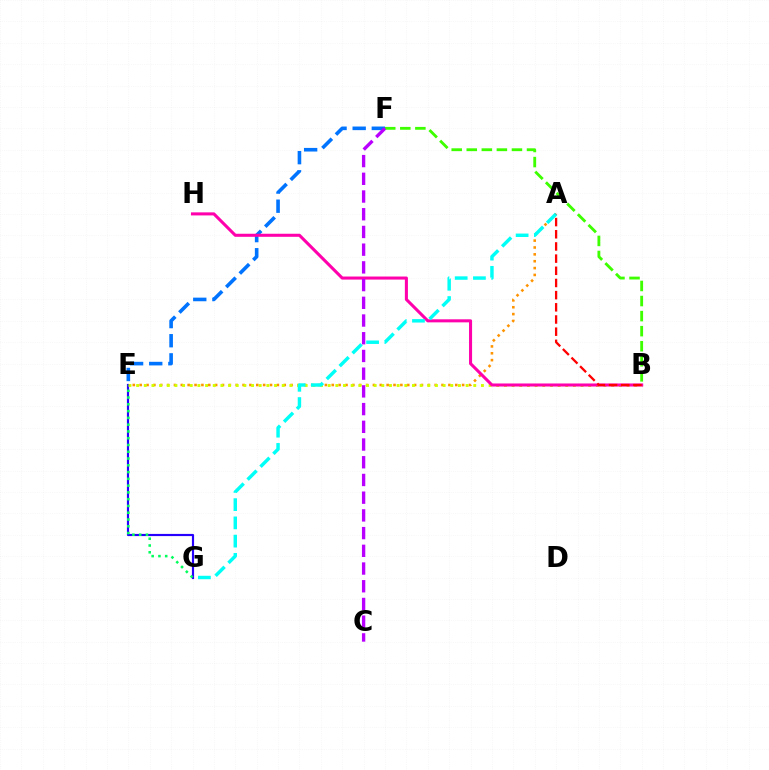{('E', 'F'): [{'color': '#0074ff', 'line_style': 'dashed', 'thickness': 2.6}], ('A', 'E'): [{'color': '#ff9400', 'line_style': 'dotted', 'thickness': 1.86}], ('E', 'G'): [{'color': '#2500ff', 'line_style': 'solid', 'thickness': 1.56}, {'color': '#00ff5c', 'line_style': 'dotted', 'thickness': 1.84}], ('B', 'E'): [{'color': '#d1ff00', 'line_style': 'dotted', 'thickness': 2.08}], ('B', 'H'): [{'color': '#ff00ac', 'line_style': 'solid', 'thickness': 2.2}], ('A', 'G'): [{'color': '#00fff6', 'line_style': 'dashed', 'thickness': 2.48}], ('B', 'F'): [{'color': '#3dff00', 'line_style': 'dashed', 'thickness': 2.05}], ('A', 'B'): [{'color': '#ff0000', 'line_style': 'dashed', 'thickness': 1.65}], ('C', 'F'): [{'color': '#b900ff', 'line_style': 'dashed', 'thickness': 2.41}]}